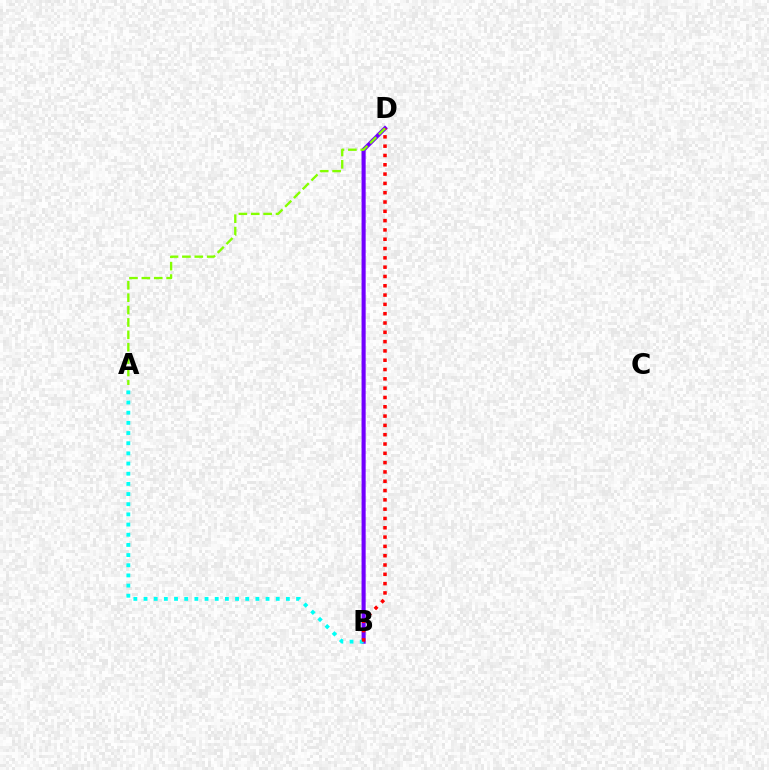{('B', 'D'): [{'color': '#7200ff', 'line_style': 'solid', 'thickness': 2.95}, {'color': '#ff0000', 'line_style': 'dotted', 'thickness': 2.53}], ('A', 'B'): [{'color': '#00fff6', 'line_style': 'dotted', 'thickness': 2.76}], ('A', 'D'): [{'color': '#84ff00', 'line_style': 'dashed', 'thickness': 1.68}]}